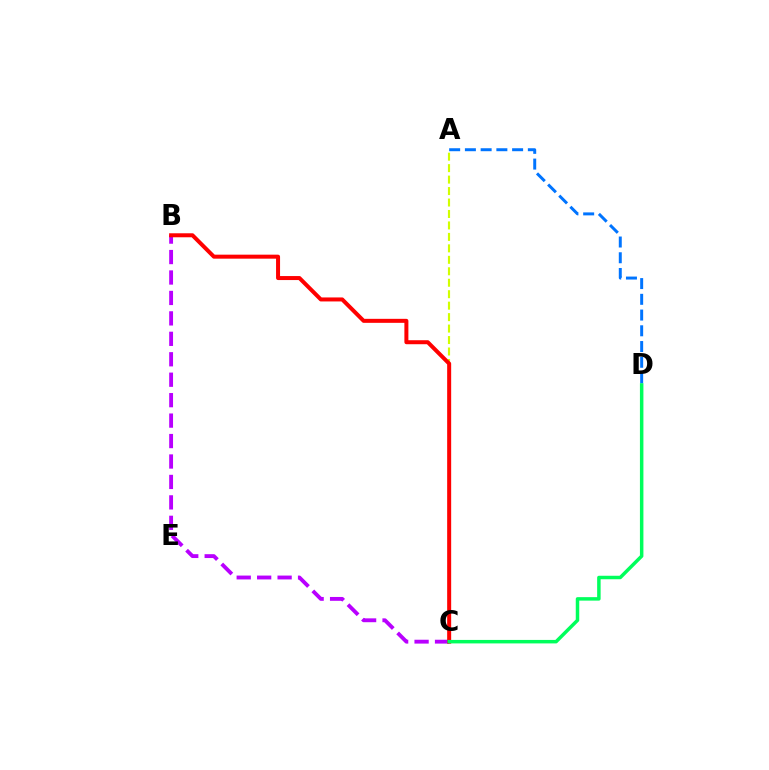{('A', 'D'): [{'color': '#0074ff', 'line_style': 'dashed', 'thickness': 2.14}], ('A', 'C'): [{'color': '#d1ff00', 'line_style': 'dashed', 'thickness': 1.56}], ('B', 'C'): [{'color': '#b900ff', 'line_style': 'dashed', 'thickness': 2.78}, {'color': '#ff0000', 'line_style': 'solid', 'thickness': 2.88}], ('C', 'D'): [{'color': '#00ff5c', 'line_style': 'solid', 'thickness': 2.51}]}